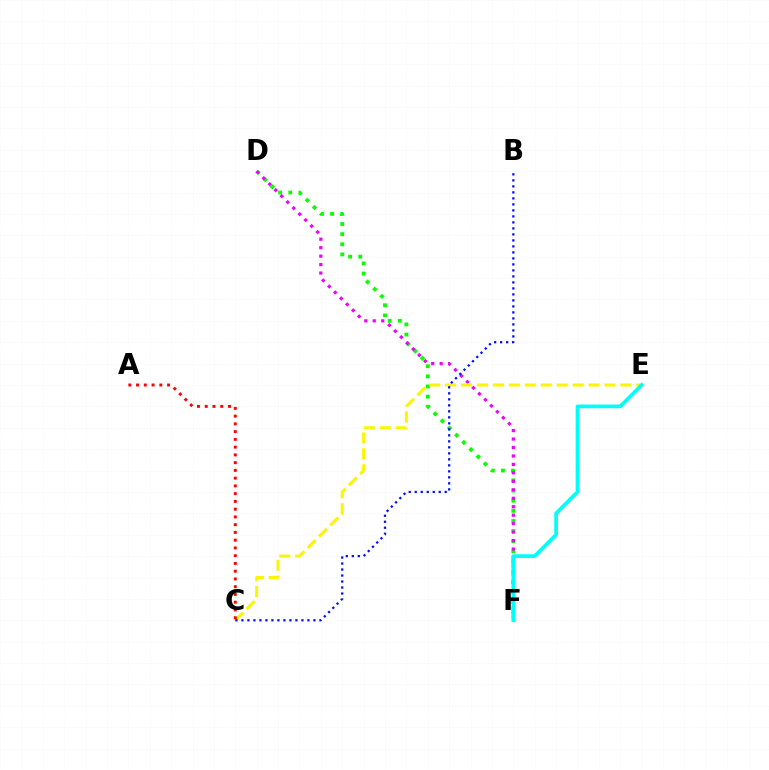{('D', 'F'): [{'color': '#08ff00', 'line_style': 'dotted', 'thickness': 2.75}, {'color': '#ee00ff', 'line_style': 'dotted', 'thickness': 2.3}], ('C', 'E'): [{'color': '#fcf500', 'line_style': 'dashed', 'thickness': 2.16}], ('B', 'C'): [{'color': '#0010ff', 'line_style': 'dotted', 'thickness': 1.63}], ('A', 'C'): [{'color': '#ff0000', 'line_style': 'dotted', 'thickness': 2.11}], ('E', 'F'): [{'color': '#00fff6', 'line_style': 'solid', 'thickness': 2.66}]}